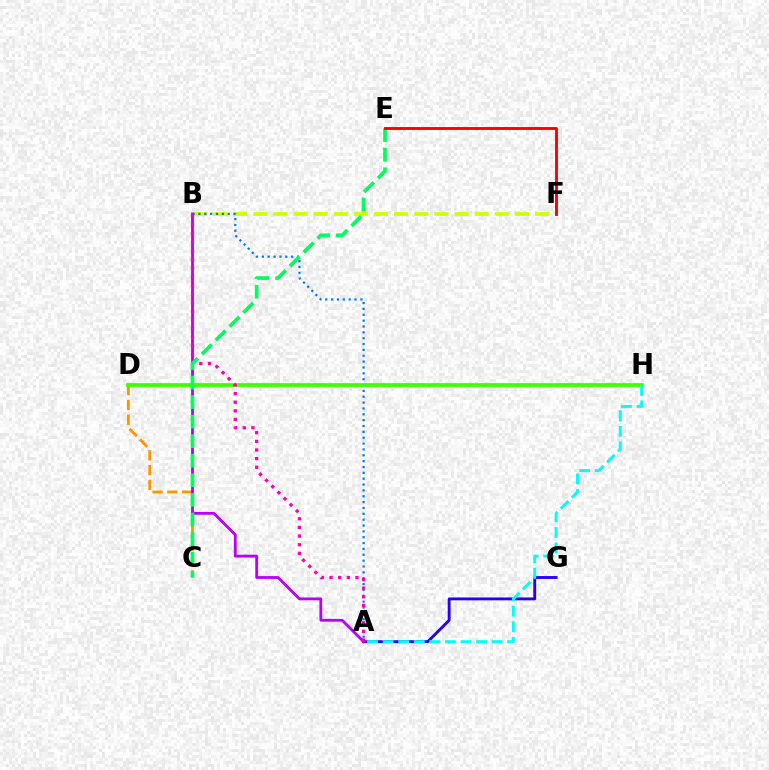{('B', 'F'): [{'color': '#d1ff00', 'line_style': 'dashed', 'thickness': 2.73}], ('C', 'D'): [{'color': '#ff9400', 'line_style': 'dashed', 'thickness': 2.01}], ('A', 'G'): [{'color': '#2500ff', 'line_style': 'solid', 'thickness': 2.07}], ('A', 'B'): [{'color': '#b900ff', 'line_style': 'solid', 'thickness': 2.03}, {'color': '#0074ff', 'line_style': 'dotted', 'thickness': 1.59}, {'color': '#ff00ac', 'line_style': 'dotted', 'thickness': 2.35}], ('D', 'H'): [{'color': '#3dff00', 'line_style': 'solid', 'thickness': 2.68}], ('A', 'H'): [{'color': '#00fff6', 'line_style': 'dashed', 'thickness': 2.12}], ('C', 'E'): [{'color': '#00ff5c', 'line_style': 'dashed', 'thickness': 2.66}], ('E', 'F'): [{'color': '#ff0000', 'line_style': 'solid', 'thickness': 2.09}]}